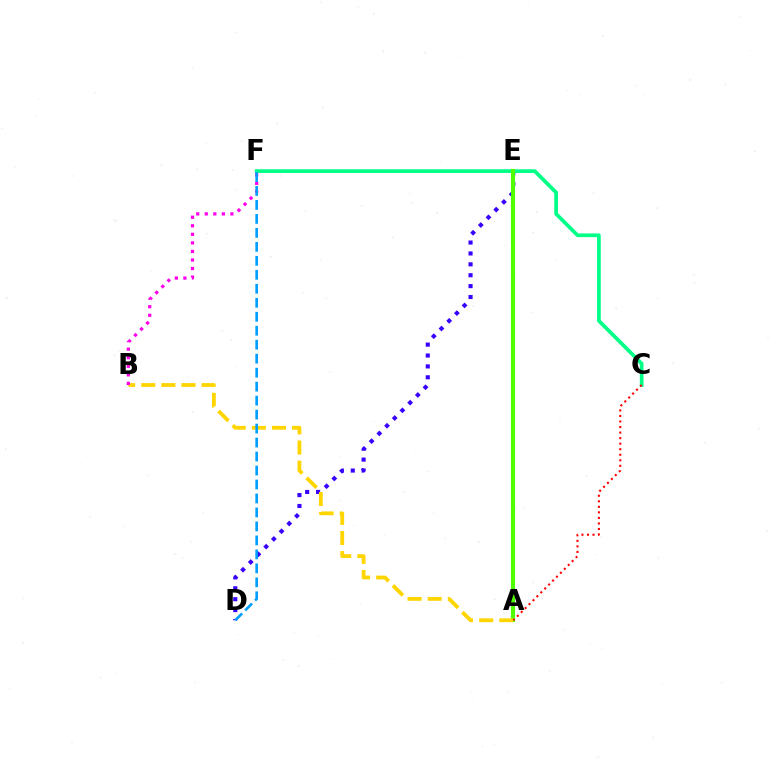{('D', 'E'): [{'color': '#3700ff', 'line_style': 'dotted', 'thickness': 2.96}], ('C', 'F'): [{'color': '#00ff86', 'line_style': 'solid', 'thickness': 2.67}], ('A', 'E'): [{'color': '#4fff00', 'line_style': 'solid', 'thickness': 2.97}], ('A', 'B'): [{'color': '#ffd500', 'line_style': 'dashed', 'thickness': 2.73}], ('B', 'F'): [{'color': '#ff00ed', 'line_style': 'dotted', 'thickness': 2.32}], ('A', 'C'): [{'color': '#ff0000', 'line_style': 'dotted', 'thickness': 1.51}], ('D', 'F'): [{'color': '#009eff', 'line_style': 'dashed', 'thickness': 1.9}]}